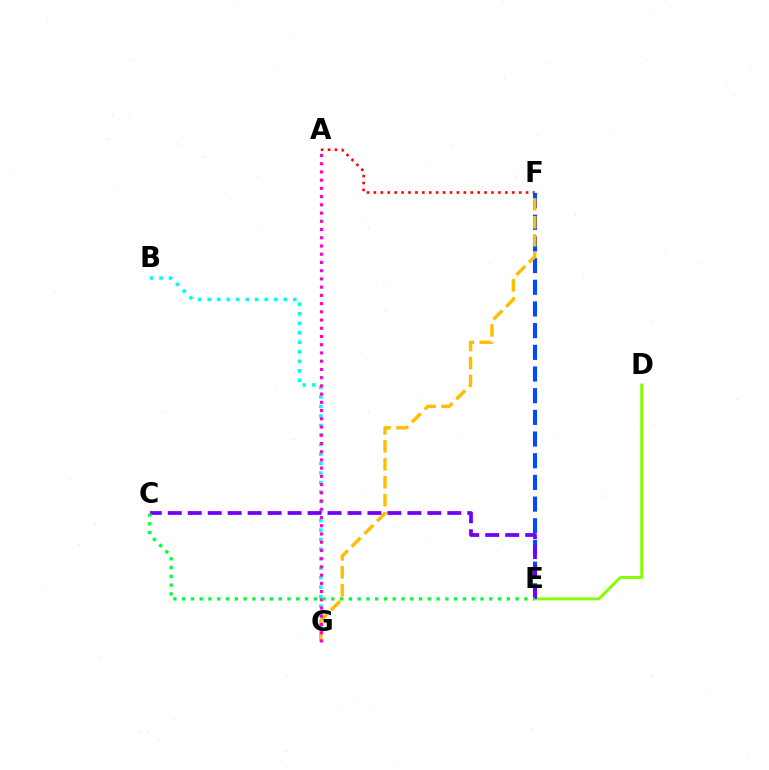{('B', 'G'): [{'color': '#00fff6', 'line_style': 'dotted', 'thickness': 2.58}], ('D', 'E'): [{'color': '#84ff00', 'line_style': 'solid', 'thickness': 2.1}], ('A', 'F'): [{'color': '#ff0000', 'line_style': 'dotted', 'thickness': 1.88}], ('E', 'F'): [{'color': '#004bff', 'line_style': 'dashed', 'thickness': 2.95}], ('F', 'G'): [{'color': '#ffbd00', 'line_style': 'dashed', 'thickness': 2.44}], ('C', 'E'): [{'color': '#7200ff', 'line_style': 'dashed', 'thickness': 2.71}, {'color': '#00ff39', 'line_style': 'dotted', 'thickness': 2.38}], ('A', 'G'): [{'color': '#ff00cf', 'line_style': 'dotted', 'thickness': 2.24}]}